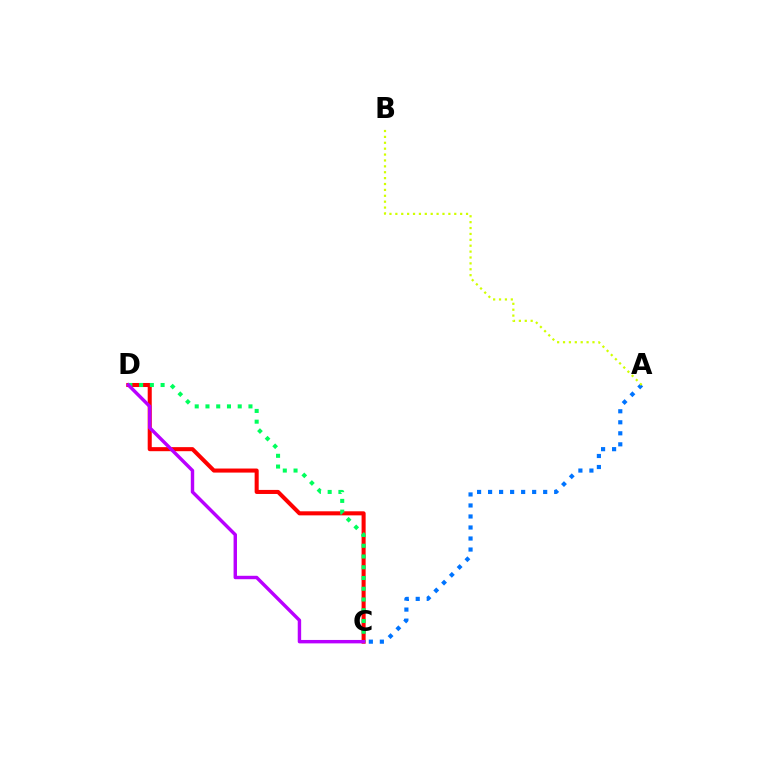{('C', 'D'): [{'color': '#ff0000', 'line_style': 'solid', 'thickness': 2.92}, {'color': '#00ff5c', 'line_style': 'dotted', 'thickness': 2.92}, {'color': '#b900ff', 'line_style': 'solid', 'thickness': 2.46}], ('A', 'C'): [{'color': '#0074ff', 'line_style': 'dotted', 'thickness': 2.99}], ('A', 'B'): [{'color': '#d1ff00', 'line_style': 'dotted', 'thickness': 1.6}]}